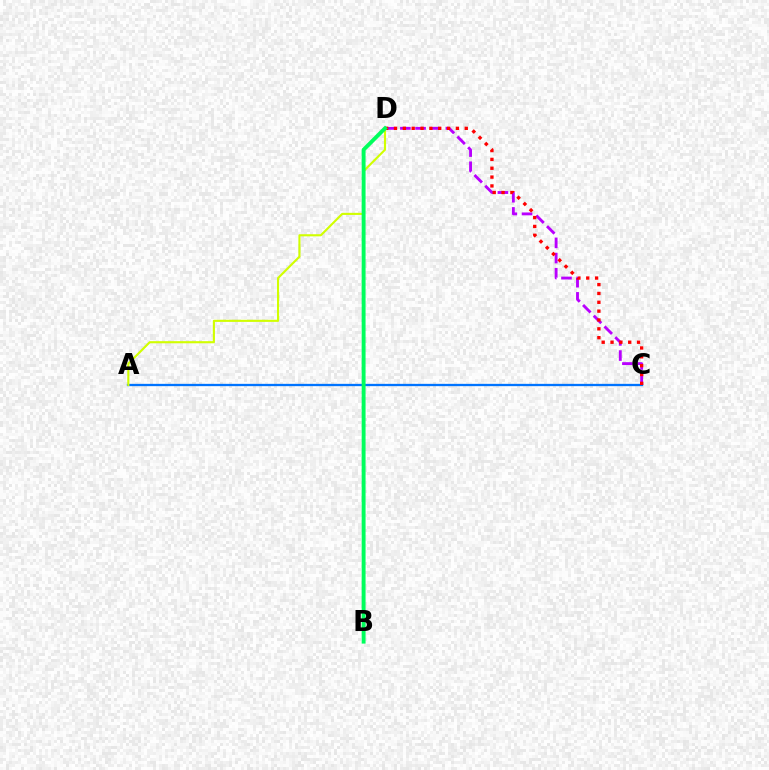{('C', 'D'): [{'color': '#b900ff', 'line_style': 'dashed', 'thickness': 2.06}, {'color': '#ff0000', 'line_style': 'dotted', 'thickness': 2.4}], ('A', 'C'): [{'color': '#0074ff', 'line_style': 'solid', 'thickness': 1.66}], ('A', 'D'): [{'color': '#d1ff00', 'line_style': 'solid', 'thickness': 1.53}], ('B', 'D'): [{'color': '#00ff5c', 'line_style': 'solid', 'thickness': 2.81}]}